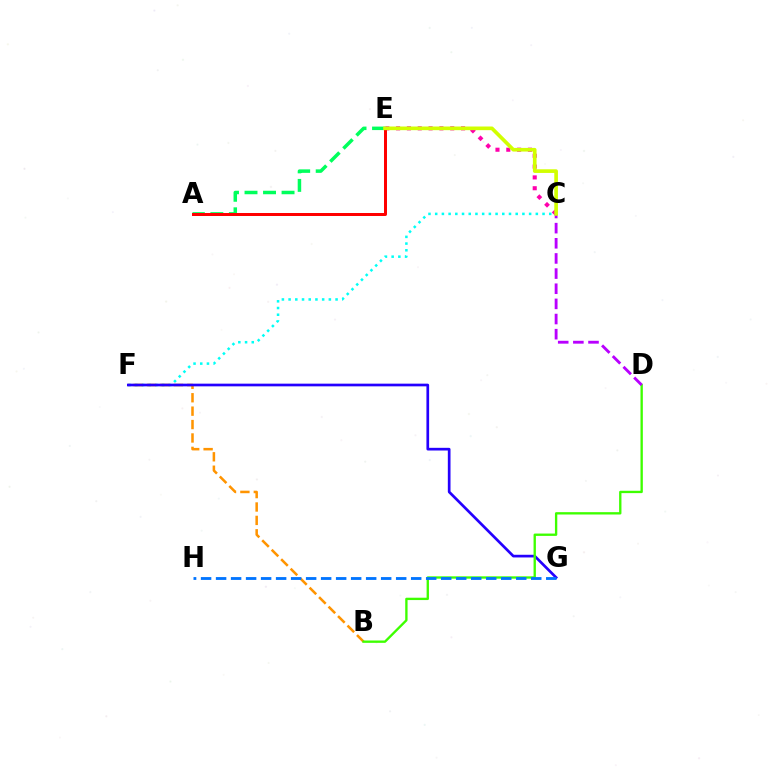{('C', 'F'): [{'color': '#00fff6', 'line_style': 'dotted', 'thickness': 1.82}], ('B', 'F'): [{'color': '#ff9400', 'line_style': 'dashed', 'thickness': 1.82}], ('C', 'E'): [{'color': '#ff00ac', 'line_style': 'dotted', 'thickness': 2.94}, {'color': '#d1ff00', 'line_style': 'solid', 'thickness': 2.63}], ('A', 'E'): [{'color': '#00ff5c', 'line_style': 'dashed', 'thickness': 2.52}, {'color': '#ff0000', 'line_style': 'solid', 'thickness': 2.15}], ('F', 'G'): [{'color': '#2500ff', 'line_style': 'solid', 'thickness': 1.93}], ('B', 'D'): [{'color': '#3dff00', 'line_style': 'solid', 'thickness': 1.69}], ('G', 'H'): [{'color': '#0074ff', 'line_style': 'dashed', 'thickness': 2.04}], ('C', 'D'): [{'color': '#b900ff', 'line_style': 'dashed', 'thickness': 2.06}]}